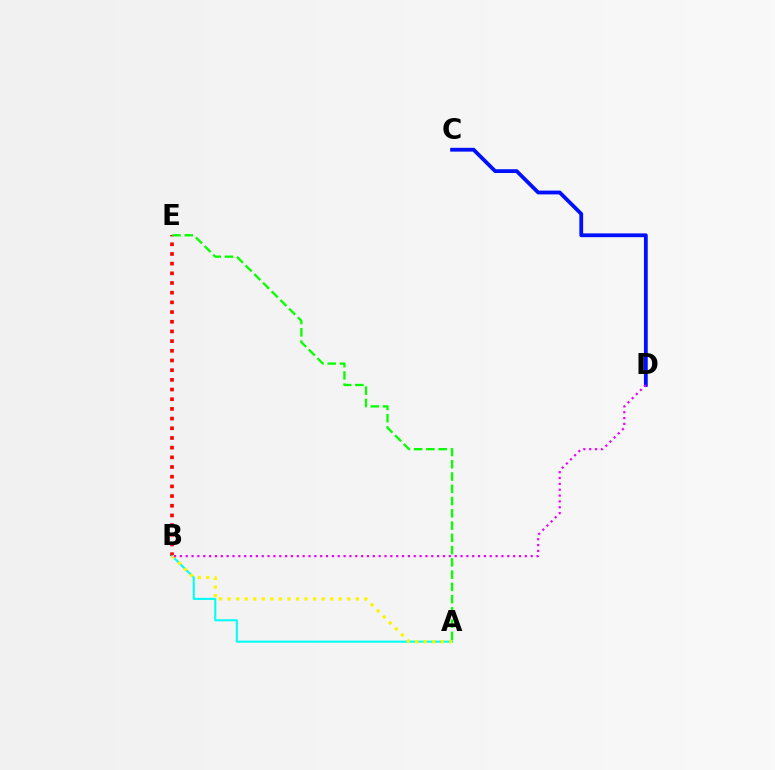{('B', 'E'): [{'color': '#ff0000', 'line_style': 'dotted', 'thickness': 2.63}], ('C', 'D'): [{'color': '#0010ff', 'line_style': 'solid', 'thickness': 2.74}], ('A', 'B'): [{'color': '#00fff6', 'line_style': 'solid', 'thickness': 1.5}, {'color': '#fcf500', 'line_style': 'dotted', 'thickness': 2.32}], ('A', 'E'): [{'color': '#08ff00', 'line_style': 'dashed', 'thickness': 1.67}], ('B', 'D'): [{'color': '#ee00ff', 'line_style': 'dotted', 'thickness': 1.59}]}